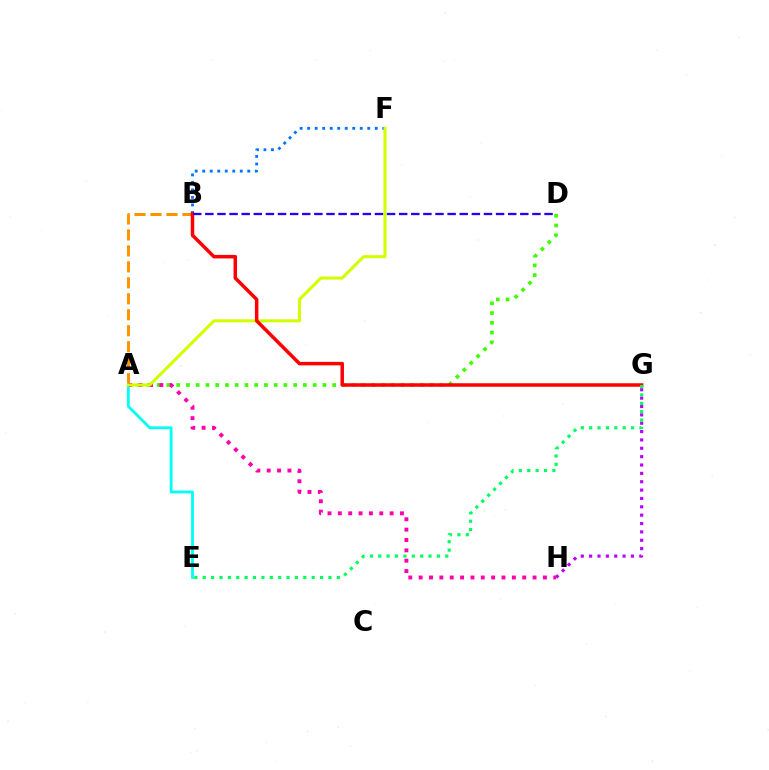{('A', 'B'): [{'color': '#ff9400', 'line_style': 'dashed', 'thickness': 2.17}], ('A', 'E'): [{'color': '#00fff6', 'line_style': 'solid', 'thickness': 2.03}], ('A', 'D'): [{'color': '#3dff00', 'line_style': 'dotted', 'thickness': 2.65}], ('B', 'F'): [{'color': '#0074ff', 'line_style': 'dotted', 'thickness': 2.04}], ('G', 'H'): [{'color': '#b900ff', 'line_style': 'dotted', 'thickness': 2.27}], ('A', 'H'): [{'color': '#ff00ac', 'line_style': 'dotted', 'thickness': 2.81}], ('A', 'F'): [{'color': '#d1ff00', 'line_style': 'solid', 'thickness': 2.2}], ('B', 'G'): [{'color': '#ff0000', 'line_style': 'solid', 'thickness': 2.52}], ('E', 'G'): [{'color': '#00ff5c', 'line_style': 'dotted', 'thickness': 2.28}], ('B', 'D'): [{'color': '#2500ff', 'line_style': 'dashed', 'thickness': 1.65}]}